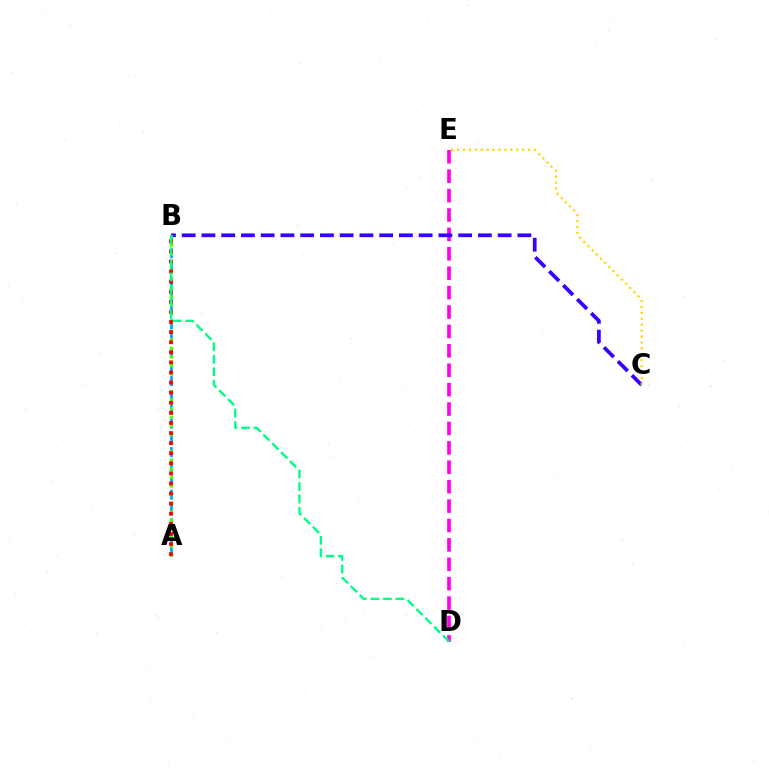{('D', 'E'): [{'color': '#ff00ed', 'line_style': 'dashed', 'thickness': 2.64}], ('B', 'C'): [{'color': '#3700ff', 'line_style': 'dashed', 'thickness': 2.68}], ('A', 'B'): [{'color': '#009eff', 'line_style': 'dashed', 'thickness': 1.93}, {'color': '#4fff00', 'line_style': 'dotted', 'thickness': 2.34}, {'color': '#ff0000', 'line_style': 'dotted', 'thickness': 2.74}], ('C', 'E'): [{'color': '#ffd500', 'line_style': 'dotted', 'thickness': 1.61}], ('B', 'D'): [{'color': '#00ff86', 'line_style': 'dashed', 'thickness': 1.7}]}